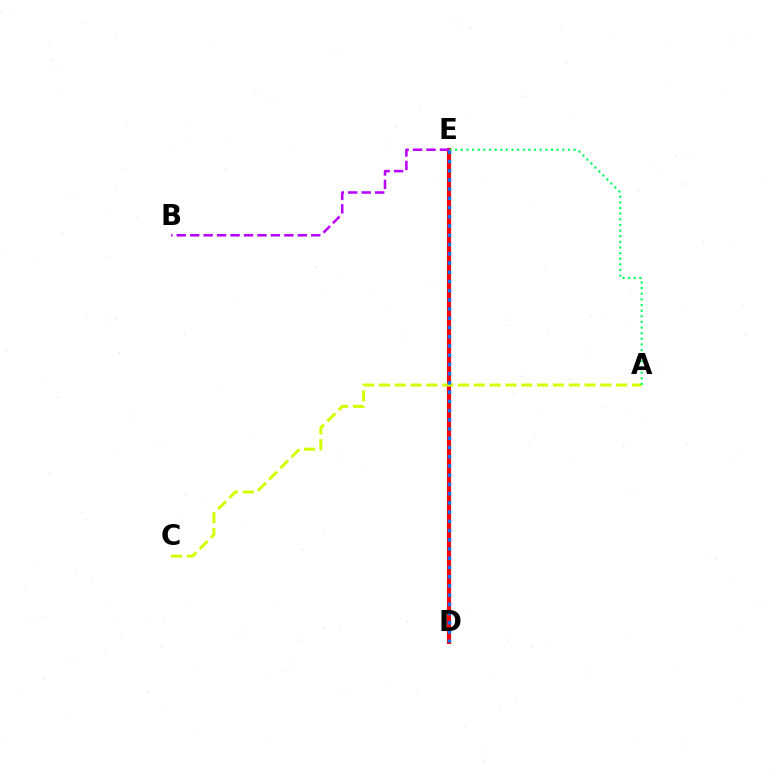{('D', 'E'): [{'color': '#ff0000', 'line_style': 'solid', 'thickness': 2.97}, {'color': '#0074ff', 'line_style': 'dotted', 'thickness': 2.51}], ('A', 'C'): [{'color': '#d1ff00', 'line_style': 'dashed', 'thickness': 2.15}], ('A', 'E'): [{'color': '#00ff5c', 'line_style': 'dotted', 'thickness': 1.53}], ('B', 'E'): [{'color': '#b900ff', 'line_style': 'dashed', 'thickness': 1.83}]}